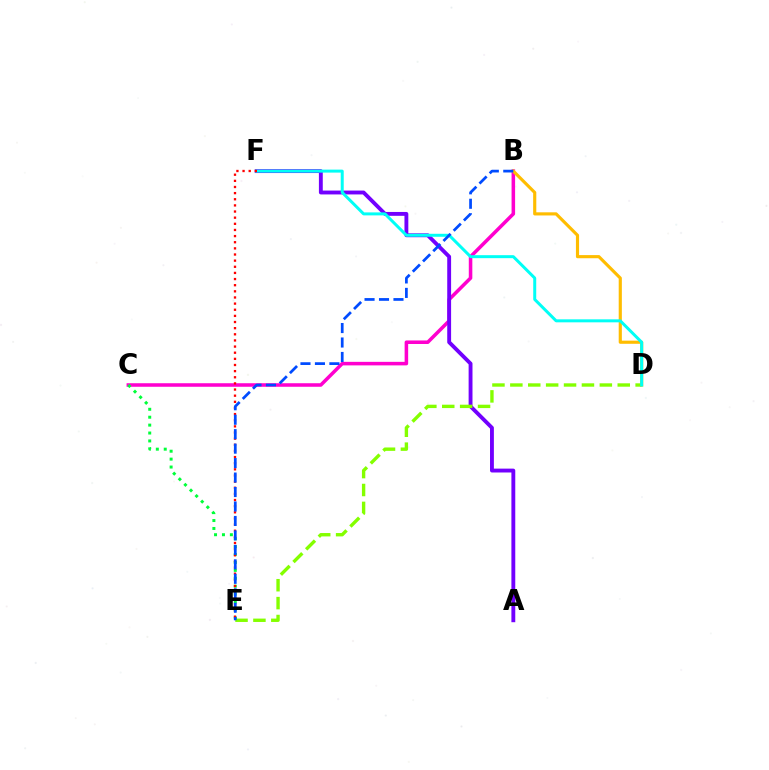{('B', 'C'): [{'color': '#ff00cf', 'line_style': 'solid', 'thickness': 2.55}], ('B', 'D'): [{'color': '#ffbd00', 'line_style': 'solid', 'thickness': 2.27}], ('C', 'E'): [{'color': '#00ff39', 'line_style': 'dotted', 'thickness': 2.15}], ('A', 'F'): [{'color': '#7200ff', 'line_style': 'solid', 'thickness': 2.78}], ('D', 'E'): [{'color': '#84ff00', 'line_style': 'dashed', 'thickness': 2.43}], ('D', 'F'): [{'color': '#00fff6', 'line_style': 'solid', 'thickness': 2.15}], ('E', 'F'): [{'color': '#ff0000', 'line_style': 'dotted', 'thickness': 1.67}], ('B', 'E'): [{'color': '#004bff', 'line_style': 'dashed', 'thickness': 1.96}]}